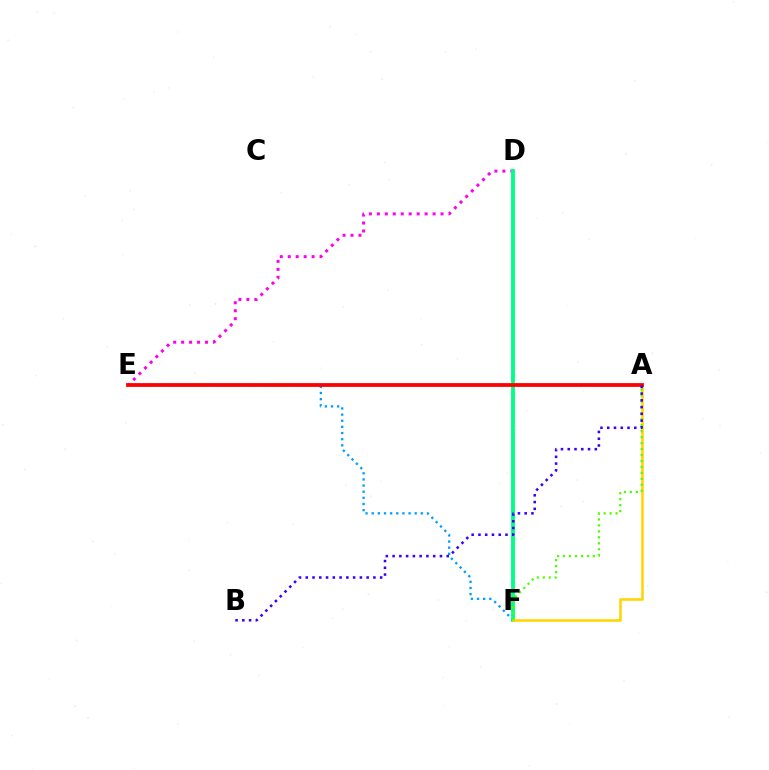{('D', 'E'): [{'color': '#ff00ed', 'line_style': 'dotted', 'thickness': 2.16}], ('E', 'F'): [{'color': '#009eff', 'line_style': 'dotted', 'thickness': 1.67}], ('D', 'F'): [{'color': '#00ff86', 'line_style': 'solid', 'thickness': 2.77}], ('A', 'F'): [{'color': '#ffd500', 'line_style': 'solid', 'thickness': 1.85}, {'color': '#4fff00', 'line_style': 'dotted', 'thickness': 1.62}], ('A', 'E'): [{'color': '#ff0000', 'line_style': 'solid', 'thickness': 2.72}], ('A', 'B'): [{'color': '#3700ff', 'line_style': 'dotted', 'thickness': 1.84}]}